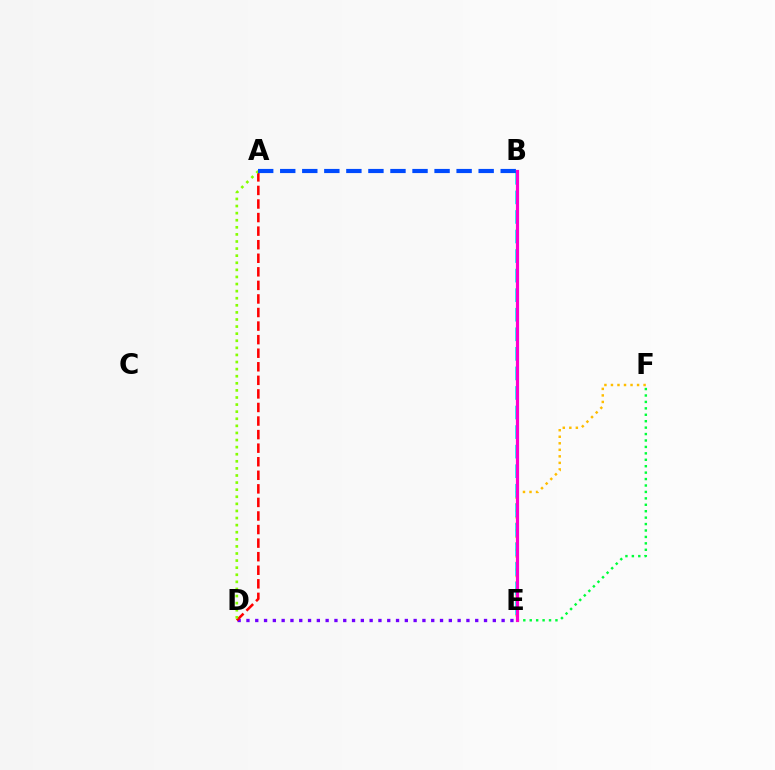{('E', 'F'): [{'color': '#00ff39', 'line_style': 'dotted', 'thickness': 1.75}, {'color': '#ffbd00', 'line_style': 'dotted', 'thickness': 1.77}], ('D', 'E'): [{'color': '#7200ff', 'line_style': 'dotted', 'thickness': 2.39}], ('A', 'D'): [{'color': '#ff0000', 'line_style': 'dashed', 'thickness': 1.84}, {'color': '#84ff00', 'line_style': 'dotted', 'thickness': 1.93}], ('B', 'E'): [{'color': '#00fff6', 'line_style': 'dashed', 'thickness': 2.66}, {'color': '#ff00cf', 'line_style': 'solid', 'thickness': 2.28}], ('A', 'B'): [{'color': '#004bff', 'line_style': 'dashed', 'thickness': 3.0}]}